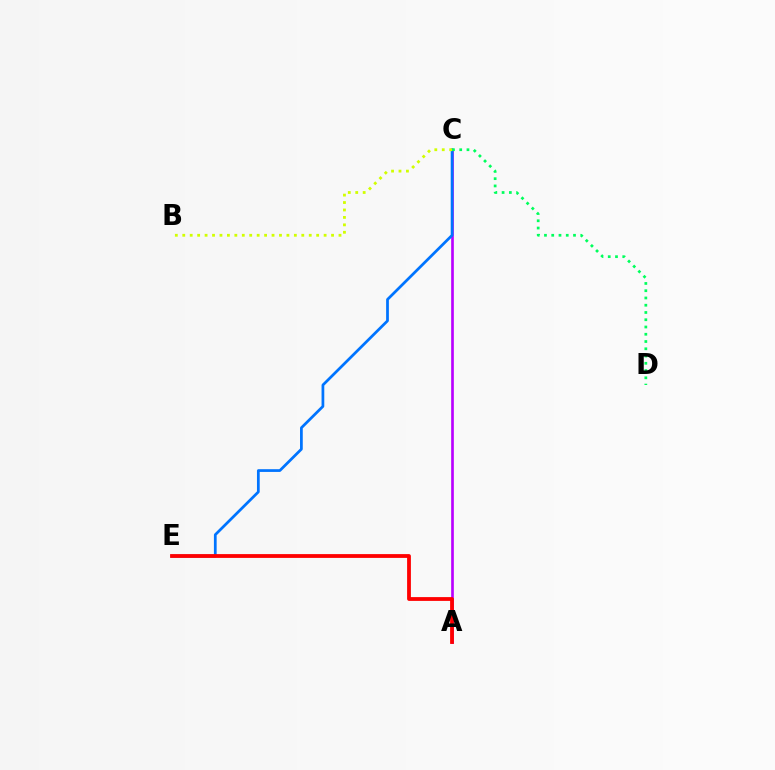{('A', 'C'): [{'color': '#b900ff', 'line_style': 'solid', 'thickness': 1.91}], ('C', 'E'): [{'color': '#0074ff', 'line_style': 'solid', 'thickness': 1.97}], ('A', 'E'): [{'color': '#ff0000', 'line_style': 'solid', 'thickness': 2.73}], ('C', 'D'): [{'color': '#00ff5c', 'line_style': 'dotted', 'thickness': 1.97}], ('B', 'C'): [{'color': '#d1ff00', 'line_style': 'dotted', 'thickness': 2.02}]}